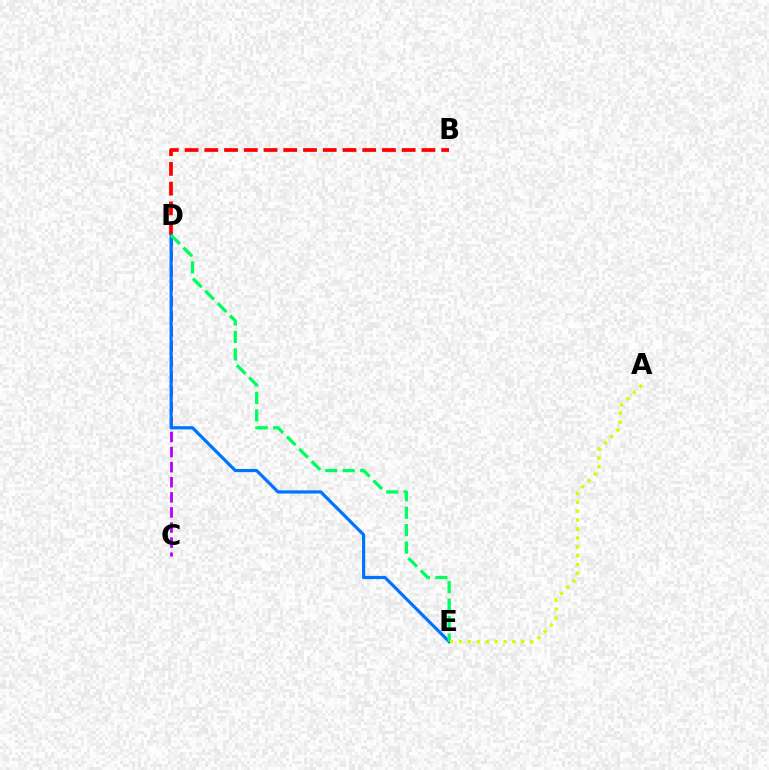{('C', 'D'): [{'color': '#b900ff', 'line_style': 'dashed', 'thickness': 2.05}], ('B', 'D'): [{'color': '#ff0000', 'line_style': 'dashed', 'thickness': 2.68}], ('D', 'E'): [{'color': '#0074ff', 'line_style': 'solid', 'thickness': 2.29}, {'color': '#00ff5c', 'line_style': 'dashed', 'thickness': 2.37}], ('A', 'E'): [{'color': '#d1ff00', 'line_style': 'dotted', 'thickness': 2.42}]}